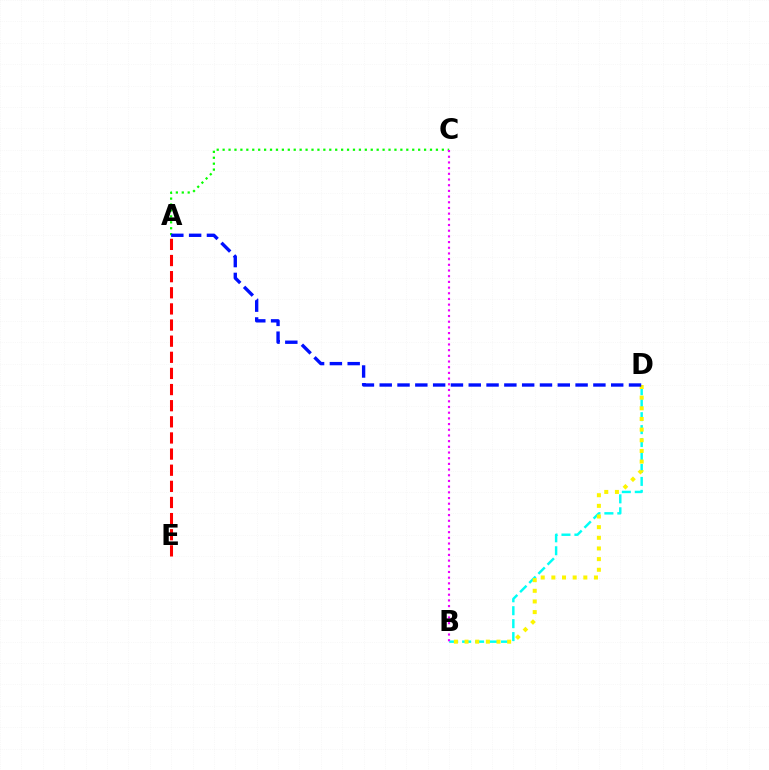{('B', 'D'): [{'color': '#00fff6', 'line_style': 'dashed', 'thickness': 1.76}, {'color': '#fcf500', 'line_style': 'dotted', 'thickness': 2.89}], ('A', 'C'): [{'color': '#08ff00', 'line_style': 'dotted', 'thickness': 1.61}], ('A', 'E'): [{'color': '#ff0000', 'line_style': 'dashed', 'thickness': 2.19}], ('B', 'C'): [{'color': '#ee00ff', 'line_style': 'dotted', 'thickness': 1.55}], ('A', 'D'): [{'color': '#0010ff', 'line_style': 'dashed', 'thickness': 2.42}]}